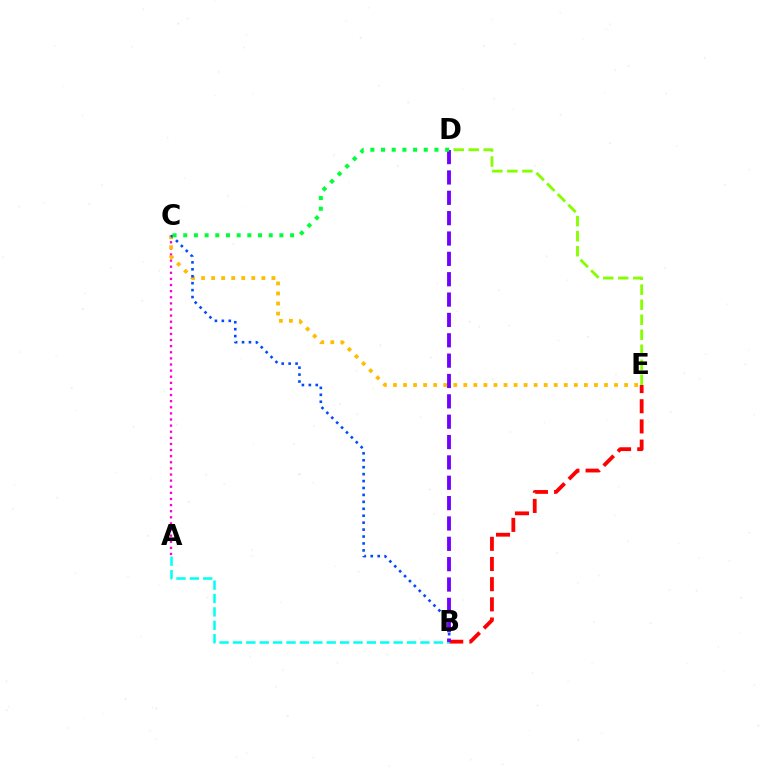{('B', 'E'): [{'color': '#ff0000', 'line_style': 'dashed', 'thickness': 2.74}], ('A', 'C'): [{'color': '#ff00cf', 'line_style': 'dotted', 'thickness': 1.66}], ('D', 'E'): [{'color': '#84ff00', 'line_style': 'dashed', 'thickness': 2.04}], ('A', 'B'): [{'color': '#00fff6', 'line_style': 'dashed', 'thickness': 1.82}], ('C', 'E'): [{'color': '#ffbd00', 'line_style': 'dotted', 'thickness': 2.73}], ('B', 'C'): [{'color': '#004bff', 'line_style': 'dotted', 'thickness': 1.88}], ('B', 'D'): [{'color': '#7200ff', 'line_style': 'dashed', 'thickness': 2.76}], ('C', 'D'): [{'color': '#00ff39', 'line_style': 'dotted', 'thickness': 2.9}]}